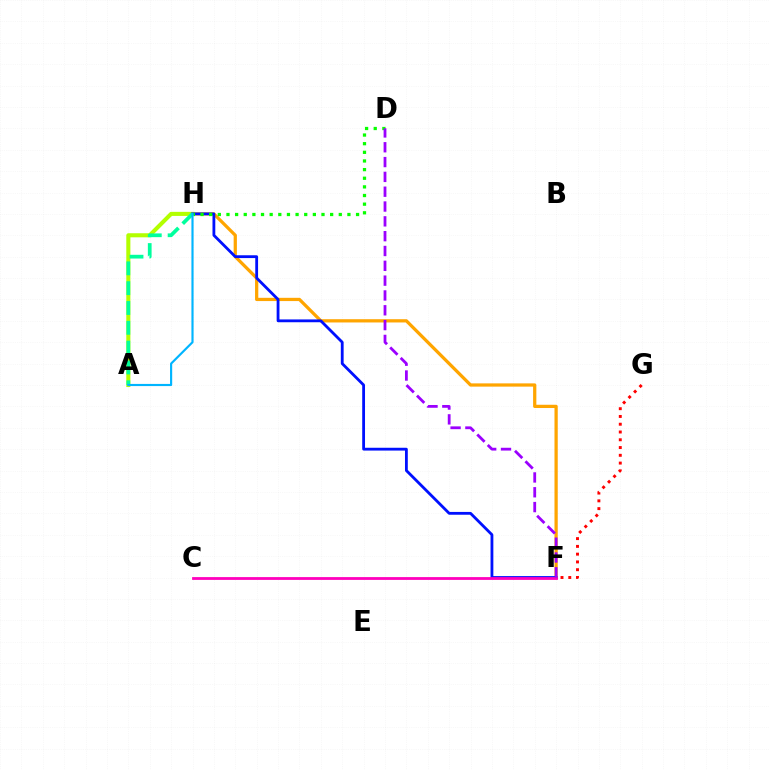{('F', 'H'): [{'color': '#ffa500', 'line_style': 'solid', 'thickness': 2.34}, {'color': '#0010ff', 'line_style': 'solid', 'thickness': 2.02}], ('A', 'H'): [{'color': '#b3ff00', 'line_style': 'solid', 'thickness': 2.94}, {'color': '#00ff9d', 'line_style': 'dashed', 'thickness': 2.69}, {'color': '#00b5ff', 'line_style': 'solid', 'thickness': 1.55}], ('C', 'F'): [{'color': '#ff00bd', 'line_style': 'solid', 'thickness': 2.01}], ('F', 'G'): [{'color': '#ff0000', 'line_style': 'dotted', 'thickness': 2.11}], ('D', 'H'): [{'color': '#08ff00', 'line_style': 'dotted', 'thickness': 2.35}], ('D', 'F'): [{'color': '#9b00ff', 'line_style': 'dashed', 'thickness': 2.01}]}